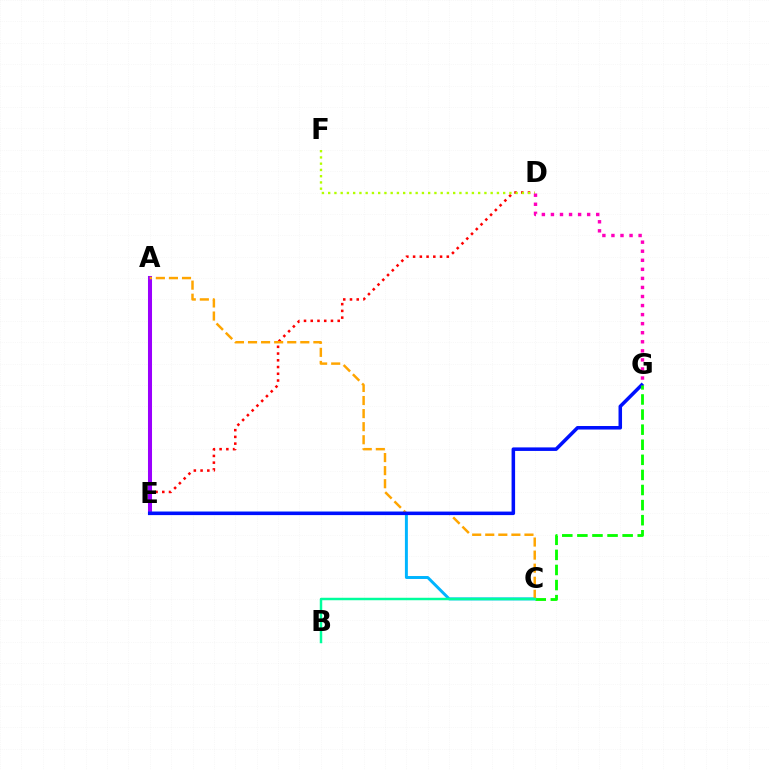{('D', 'E'): [{'color': '#ff0000', 'line_style': 'dotted', 'thickness': 1.83}], ('A', 'E'): [{'color': '#9b00ff', 'line_style': 'solid', 'thickness': 2.91}], ('D', 'F'): [{'color': '#b3ff00', 'line_style': 'dotted', 'thickness': 1.7}], ('C', 'E'): [{'color': '#00b5ff', 'line_style': 'solid', 'thickness': 2.12}], ('A', 'C'): [{'color': '#ffa500', 'line_style': 'dashed', 'thickness': 1.78}], ('E', 'G'): [{'color': '#0010ff', 'line_style': 'solid', 'thickness': 2.54}], ('D', 'G'): [{'color': '#ff00bd', 'line_style': 'dotted', 'thickness': 2.46}], ('C', 'G'): [{'color': '#08ff00', 'line_style': 'dashed', 'thickness': 2.05}], ('B', 'C'): [{'color': '#00ff9d', 'line_style': 'solid', 'thickness': 1.78}]}